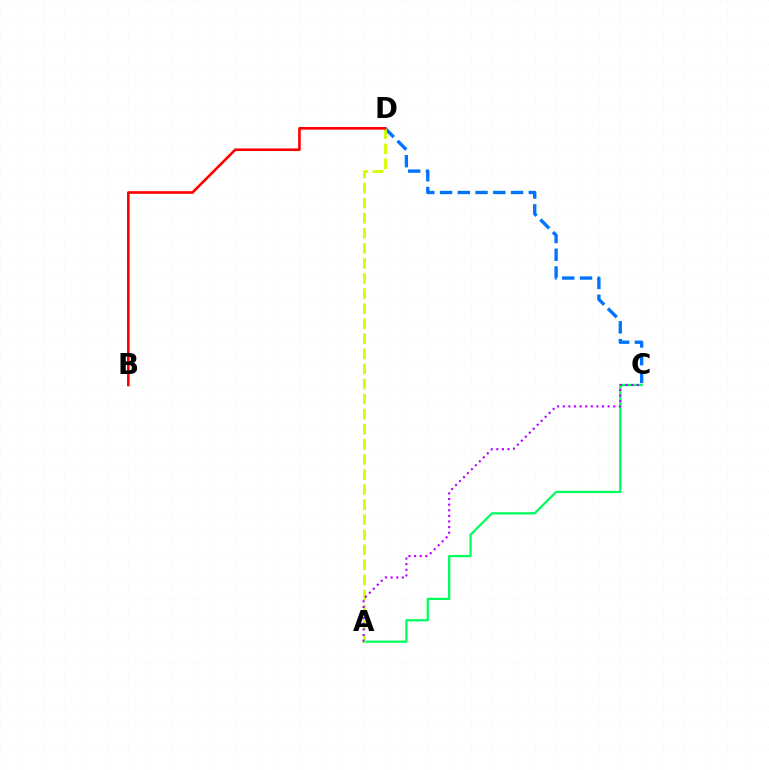{('C', 'D'): [{'color': '#0074ff', 'line_style': 'dashed', 'thickness': 2.41}], ('A', 'C'): [{'color': '#00ff5c', 'line_style': 'solid', 'thickness': 1.63}, {'color': '#b900ff', 'line_style': 'dotted', 'thickness': 1.52}], ('A', 'D'): [{'color': '#d1ff00', 'line_style': 'dashed', 'thickness': 2.05}], ('B', 'D'): [{'color': '#ff0000', 'line_style': 'solid', 'thickness': 1.88}]}